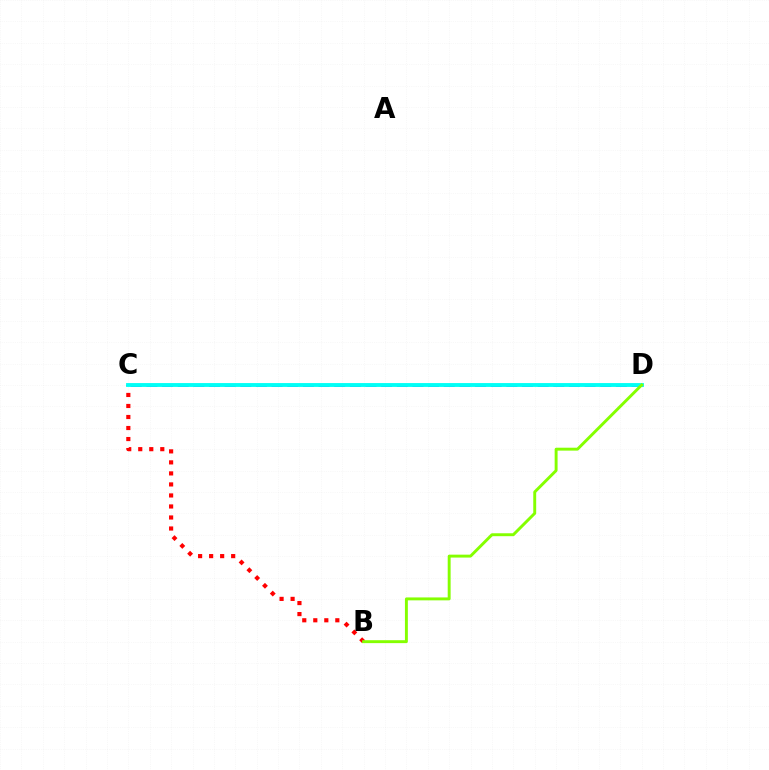{('C', 'D'): [{'color': '#7200ff', 'line_style': 'dashed', 'thickness': 2.13}, {'color': '#00fff6', 'line_style': 'solid', 'thickness': 2.78}], ('B', 'C'): [{'color': '#ff0000', 'line_style': 'dotted', 'thickness': 2.99}], ('B', 'D'): [{'color': '#84ff00', 'line_style': 'solid', 'thickness': 2.1}]}